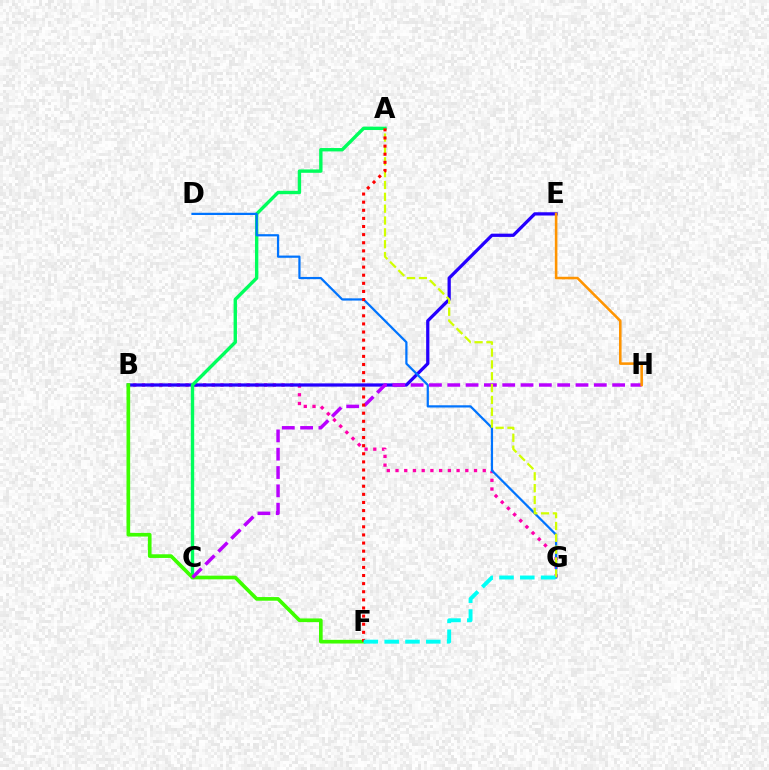{('B', 'G'): [{'color': '#ff00ac', 'line_style': 'dotted', 'thickness': 2.37}], ('B', 'E'): [{'color': '#2500ff', 'line_style': 'solid', 'thickness': 2.34}], ('A', 'C'): [{'color': '#00ff5c', 'line_style': 'solid', 'thickness': 2.43}], ('D', 'G'): [{'color': '#0074ff', 'line_style': 'solid', 'thickness': 1.6}], ('B', 'F'): [{'color': '#3dff00', 'line_style': 'solid', 'thickness': 2.64}], ('C', 'H'): [{'color': '#b900ff', 'line_style': 'dashed', 'thickness': 2.49}], ('A', 'G'): [{'color': '#d1ff00', 'line_style': 'dashed', 'thickness': 1.61}], ('A', 'F'): [{'color': '#ff0000', 'line_style': 'dotted', 'thickness': 2.21}], ('F', 'G'): [{'color': '#00fff6', 'line_style': 'dashed', 'thickness': 2.83}], ('E', 'H'): [{'color': '#ff9400', 'line_style': 'solid', 'thickness': 1.85}]}